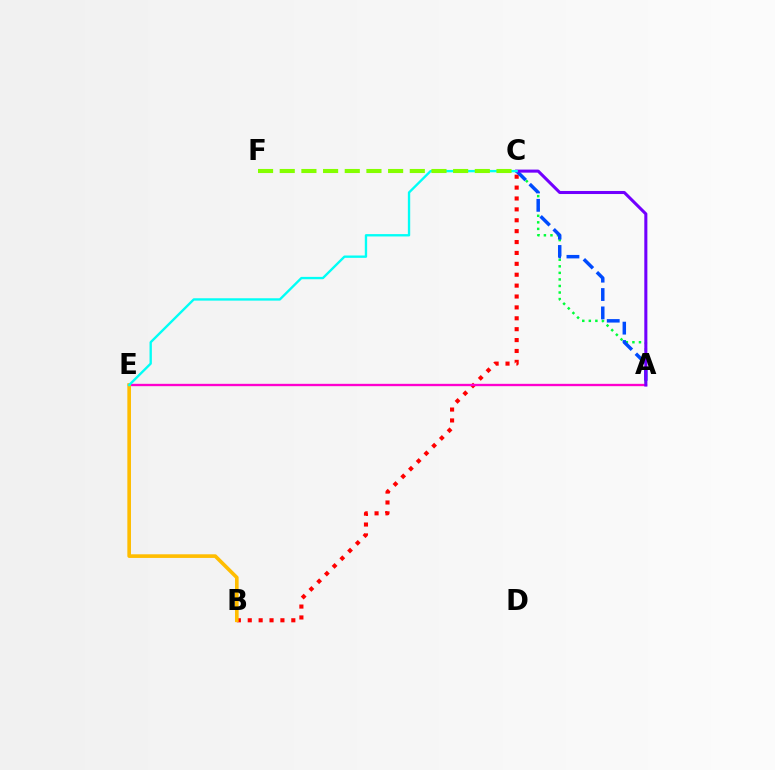{('B', 'C'): [{'color': '#ff0000', 'line_style': 'dotted', 'thickness': 2.96}], ('A', 'C'): [{'color': '#00ff39', 'line_style': 'dotted', 'thickness': 1.78}, {'color': '#004bff', 'line_style': 'dashed', 'thickness': 2.5}, {'color': '#7200ff', 'line_style': 'solid', 'thickness': 2.2}], ('A', 'E'): [{'color': '#ff00cf', 'line_style': 'solid', 'thickness': 1.69}], ('B', 'E'): [{'color': '#ffbd00', 'line_style': 'solid', 'thickness': 2.62}], ('C', 'E'): [{'color': '#00fff6', 'line_style': 'solid', 'thickness': 1.69}], ('C', 'F'): [{'color': '#84ff00', 'line_style': 'dashed', 'thickness': 2.94}]}